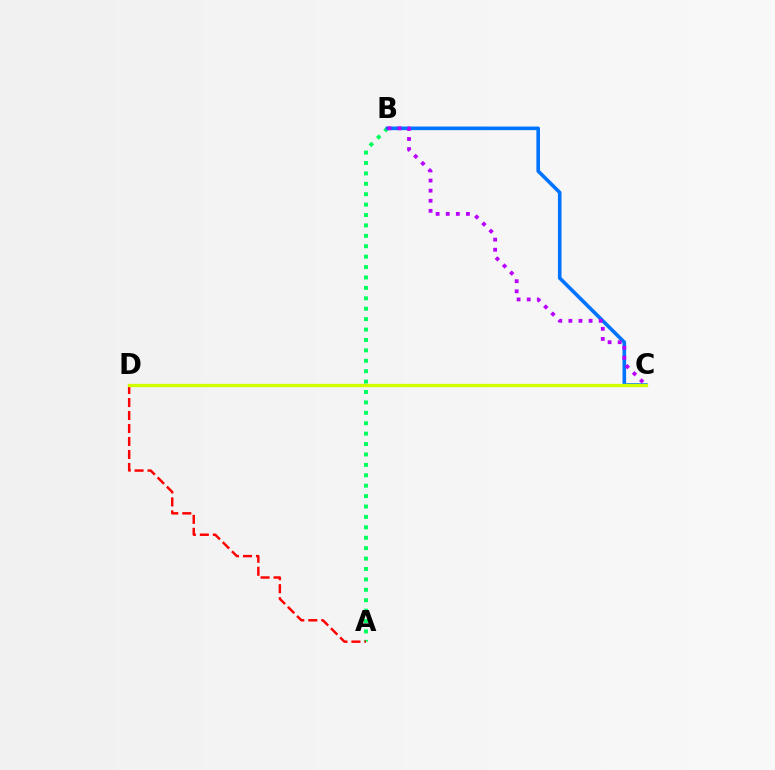{('A', 'B'): [{'color': '#00ff5c', 'line_style': 'dotted', 'thickness': 2.83}], ('B', 'C'): [{'color': '#0074ff', 'line_style': 'solid', 'thickness': 2.6}, {'color': '#b900ff', 'line_style': 'dotted', 'thickness': 2.74}], ('A', 'D'): [{'color': '#ff0000', 'line_style': 'dashed', 'thickness': 1.76}], ('C', 'D'): [{'color': '#d1ff00', 'line_style': 'solid', 'thickness': 2.38}]}